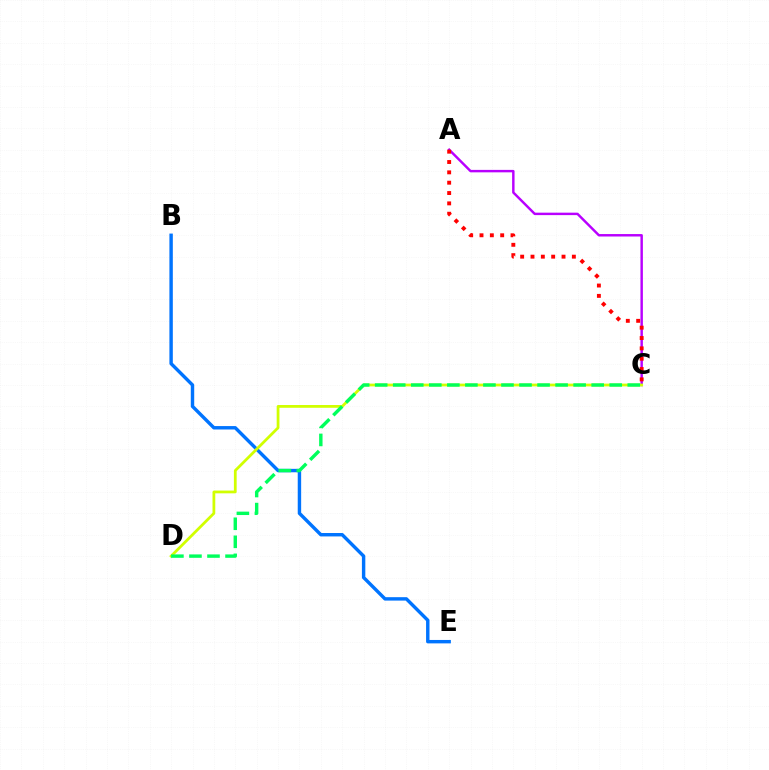{('B', 'E'): [{'color': '#0074ff', 'line_style': 'solid', 'thickness': 2.46}], ('A', 'C'): [{'color': '#b900ff', 'line_style': 'solid', 'thickness': 1.76}, {'color': '#ff0000', 'line_style': 'dotted', 'thickness': 2.81}], ('C', 'D'): [{'color': '#d1ff00', 'line_style': 'solid', 'thickness': 1.99}, {'color': '#00ff5c', 'line_style': 'dashed', 'thickness': 2.45}]}